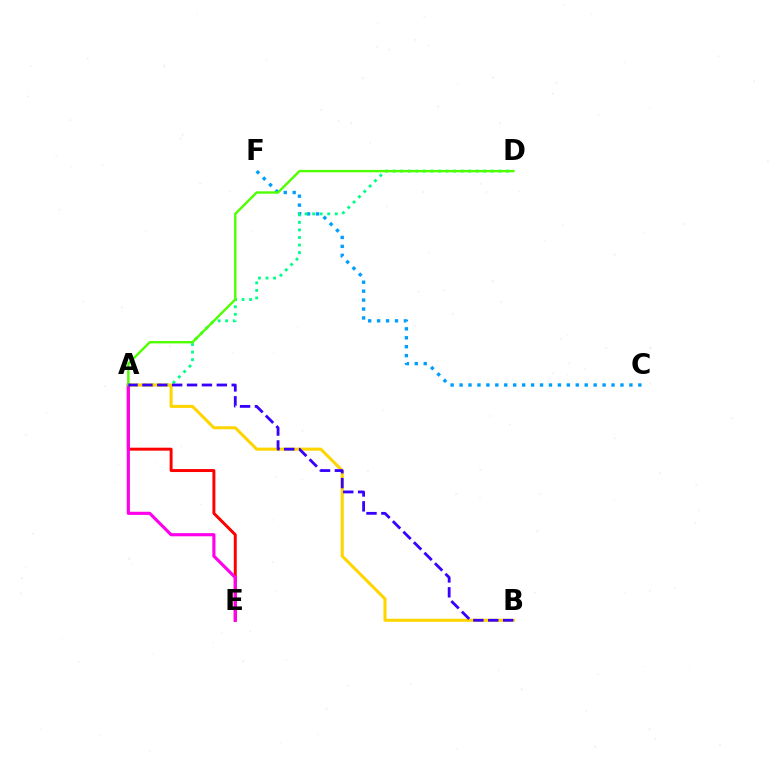{('C', 'F'): [{'color': '#009eff', 'line_style': 'dotted', 'thickness': 2.43}], ('A', 'E'): [{'color': '#ff0000', 'line_style': 'solid', 'thickness': 2.13}, {'color': '#ff00ed', 'line_style': 'solid', 'thickness': 2.26}], ('A', 'D'): [{'color': '#00ff86', 'line_style': 'dotted', 'thickness': 2.05}, {'color': '#4fff00', 'line_style': 'solid', 'thickness': 1.72}], ('A', 'B'): [{'color': '#ffd500', 'line_style': 'solid', 'thickness': 2.2}, {'color': '#3700ff', 'line_style': 'dashed', 'thickness': 2.02}]}